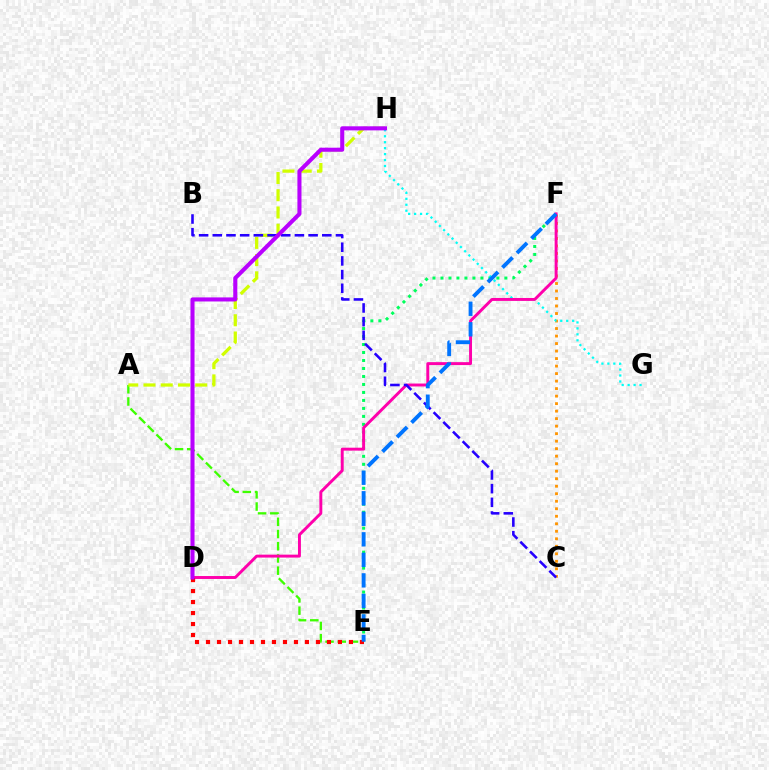{('C', 'F'): [{'color': '#ff9400', 'line_style': 'dotted', 'thickness': 2.04}], ('E', 'F'): [{'color': '#00ff5c', 'line_style': 'dotted', 'thickness': 2.17}, {'color': '#0074ff', 'line_style': 'dashed', 'thickness': 2.79}], ('A', 'E'): [{'color': '#3dff00', 'line_style': 'dashed', 'thickness': 1.66}], ('A', 'H'): [{'color': '#d1ff00', 'line_style': 'dashed', 'thickness': 2.34}], ('G', 'H'): [{'color': '#00fff6', 'line_style': 'dotted', 'thickness': 1.62}], ('D', 'F'): [{'color': '#ff00ac', 'line_style': 'solid', 'thickness': 2.11}], ('B', 'C'): [{'color': '#2500ff', 'line_style': 'dashed', 'thickness': 1.86}], ('D', 'E'): [{'color': '#ff0000', 'line_style': 'dotted', 'thickness': 2.99}], ('D', 'H'): [{'color': '#b900ff', 'line_style': 'solid', 'thickness': 2.93}]}